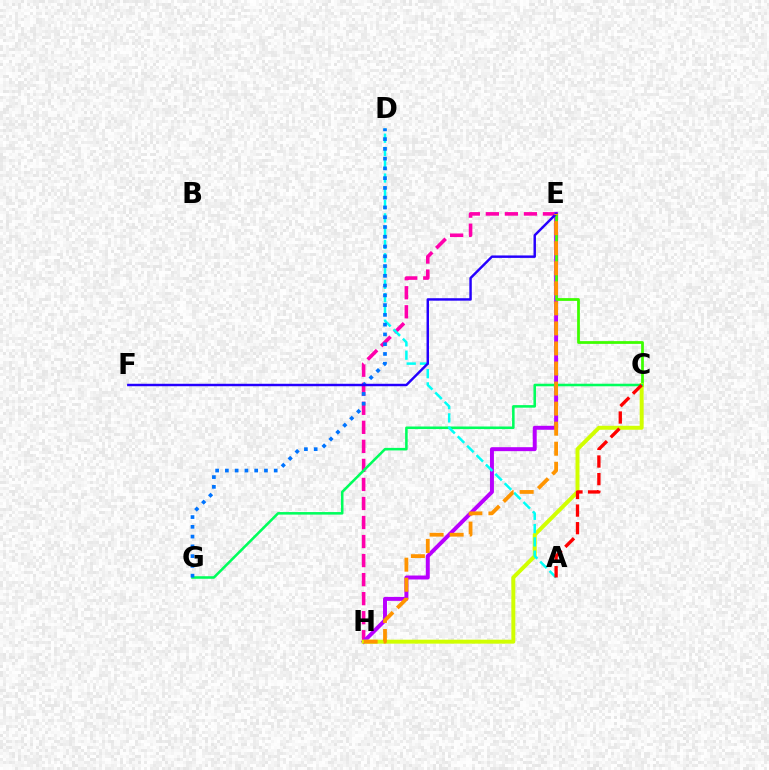{('E', 'H'): [{'color': '#ff00ac', 'line_style': 'dashed', 'thickness': 2.59}, {'color': '#b900ff', 'line_style': 'solid', 'thickness': 2.85}, {'color': '#ff9400', 'line_style': 'dashed', 'thickness': 2.72}], ('C', 'E'): [{'color': '#3dff00', 'line_style': 'solid', 'thickness': 1.98}], ('C', 'H'): [{'color': '#d1ff00', 'line_style': 'solid', 'thickness': 2.85}], ('C', 'G'): [{'color': '#00ff5c', 'line_style': 'solid', 'thickness': 1.84}], ('A', 'D'): [{'color': '#00fff6', 'line_style': 'dashed', 'thickness': 1.8}], ('D', 'G'): [{'color': '#0074ff', 'line_style': 'dotted', 'thickness': 2.65}], ('E', 'F'): [{'color': '#2500ff', 'line_style': 'solid', 'thickness': 1.76}], ('A', 'C'): [{'color': '#ff0000', 'line_style': 'dashed', 'thickness': 2.39}]}